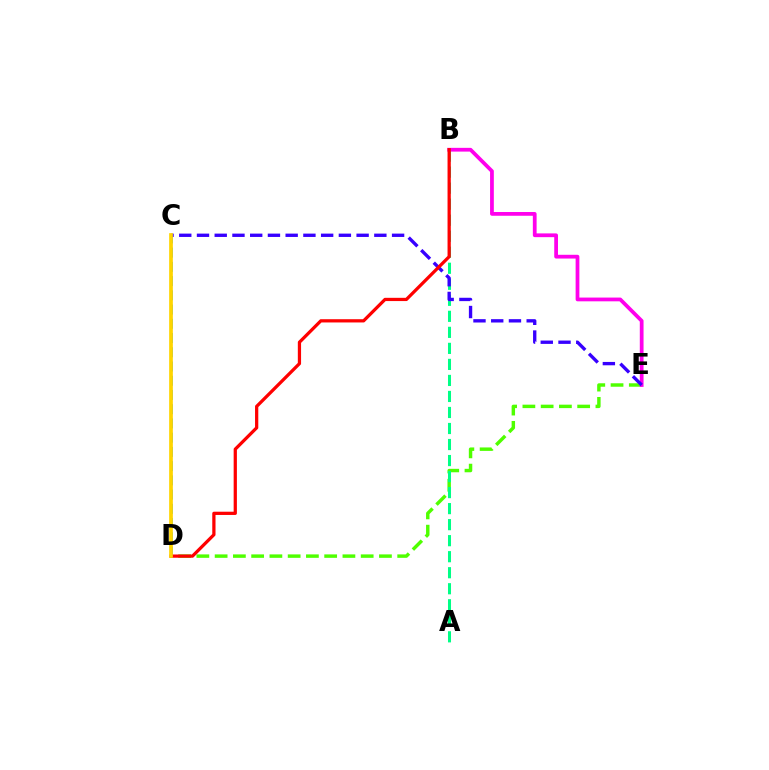{('D', 'E'): [{'color': '#4fff00', 'line_style': 'dashed', 'thickness': 2.48}], ('A', 'B'): [{'color': '#00ff86', 'line_style': 'dashed', 'thickness': 2.18}], ('B', 'E'): [{'color': '#ff00ed', 'line_style': 'solid', 'thickness': 2.71}], ('C', 'D'): [{'color': '#009eff', 'line_style': 'dashed', 'thickness': 1.93}, {'color': '#ffd500', 'line_style': 'solid', 'thickness': 2.67}], ('C', 'E'): [{'color': '#3700ff', 'line_style': 'dashed', 'thickness': 2.41}], ('B', 'D'): [{'color': '#ff0000', 'line_style': 'solid', 'thickness': 2.34}]}